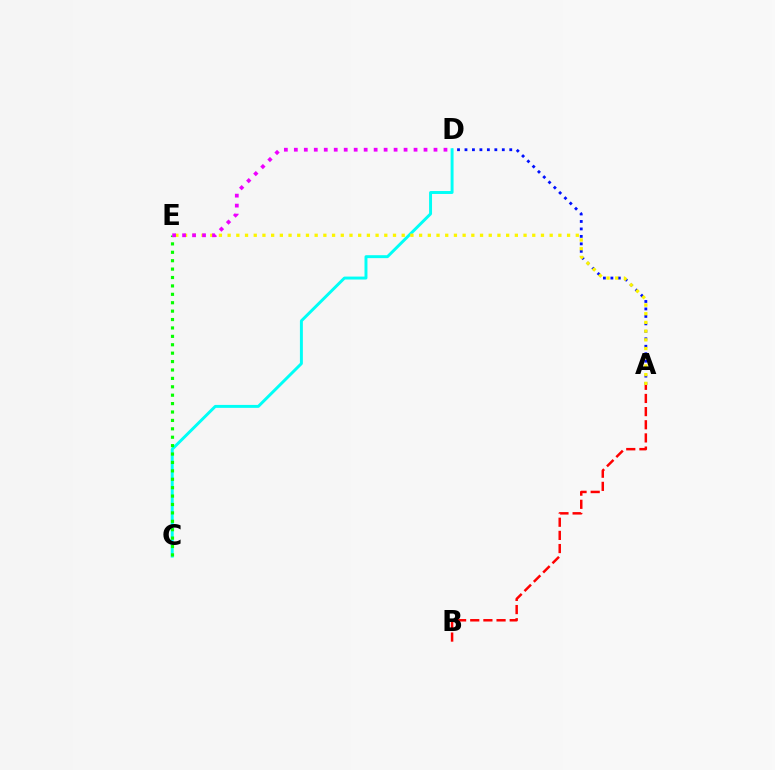{('A', 'D'): [{'color': '#0010ff', 'line_style': 'dotted', 'thickness': 2.03}], ('C', 'D'): [{'color': '#00fff6', 'line_style': 'solid', 'thickness': 2.12}], ('C', 'E'): [{'color': '#08ff00', 'line_style': 'dotted', 'thickness': 2.28}], ('A', 'E'): [{'color': '#fcf500', 'line_style': 'dotted', 'thickness': 2.36}], ('A', 'B'): [{'color': '#ff0000', 'line_style': 'dashed', 'thickness': 1.79}], ('D', 'E'): [{'color': '#ee00ff', 'line_style': 'dotted', 'thickness': 2.71}]}